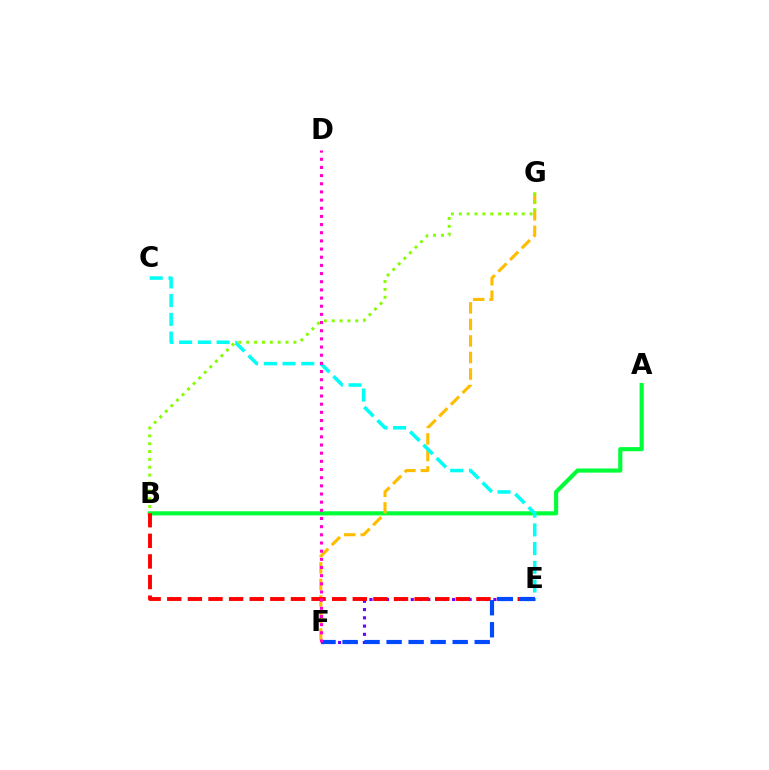{('A', 'B'): [{'color': '#00ff39', 'line_style': 'solid', 'thickness': 2.97}], ('E', 'F'): [{'color': '#7200ff', 'line_style': 'dotted', 'thickness': 2.25}, {'color': '#004bff', 'line_style': 'dashed', 'thickness': 2.99}], ('F', 'G'): [{'color': '#ffbd00', 'line_style': 'dashed', 'thickness': 2.25}], ('C', 'E'): [{'color': '#00fff6', 'line_style': 'dashed', 'thickness': 2.54}], ('B', 'E'): [{'color': '#ff0000', 'line_style': 'dashed', 'thickness': 2.8}], ('B', 'G'): [{'color': '#84ff00', 'line_style': 'dotted', 'thickness': 2.14}], ('D', 'F'): [{'color': '#ff00cf', 'line_style': 'dotted', 'thickness': 2.22}]}